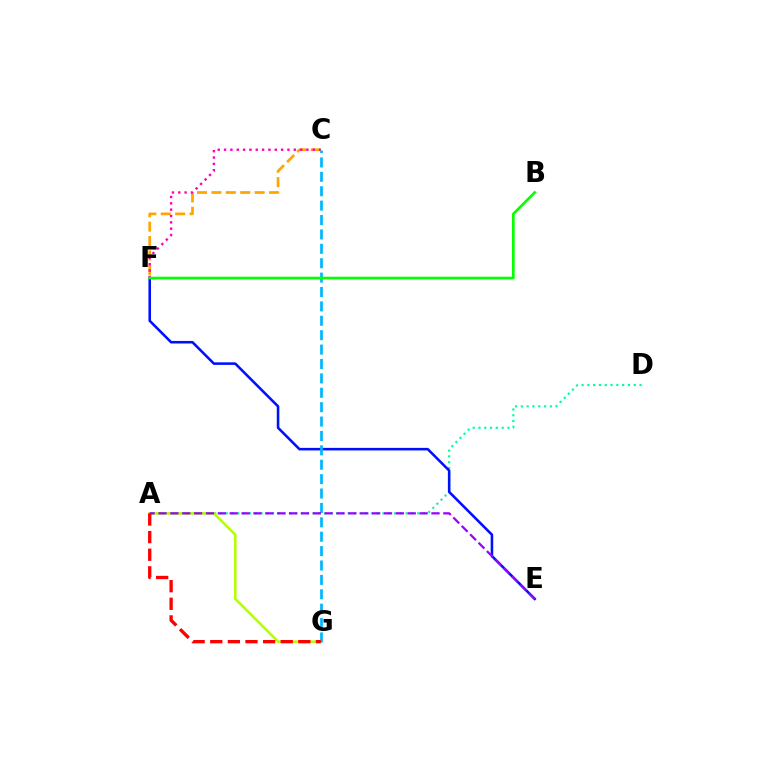{('A', 'D'): [{'color': '#00ff9d', 'line_style': 'dotted', 'thickness': 1.58}], ('E', 'F'): [{'color': '#0010ff', 'line_style': 'solid', 'thickness': 1.85}], ('A', 'G'): [{'color': '#b3ff00', 'line_style': 'solid', 'thickness': 1.83}, {'color': '#ff0000', 'line_style': 'dashed', 'thickness': 2.39}], ('C', 'F'): [{'color': '#ffa500', 'line_style': 'dashed', 'thickness': 1.96}, {'color': '#ff00bd', 'line_style': 'dotted', 'thickness': 1.72}], ('C', 'G'): [{'color': '#00b5ff', 'line_style': 'dashed', 'thickness': 1.96}], ('A', 'E'): [{'color': '#9b00ff', 'line_style': 'dashed', 'thickness': 1.61}], ('B', 'F'): [{'color': '#08ff00', 'line_style': 'solid', 'thickness': 1.94}]}